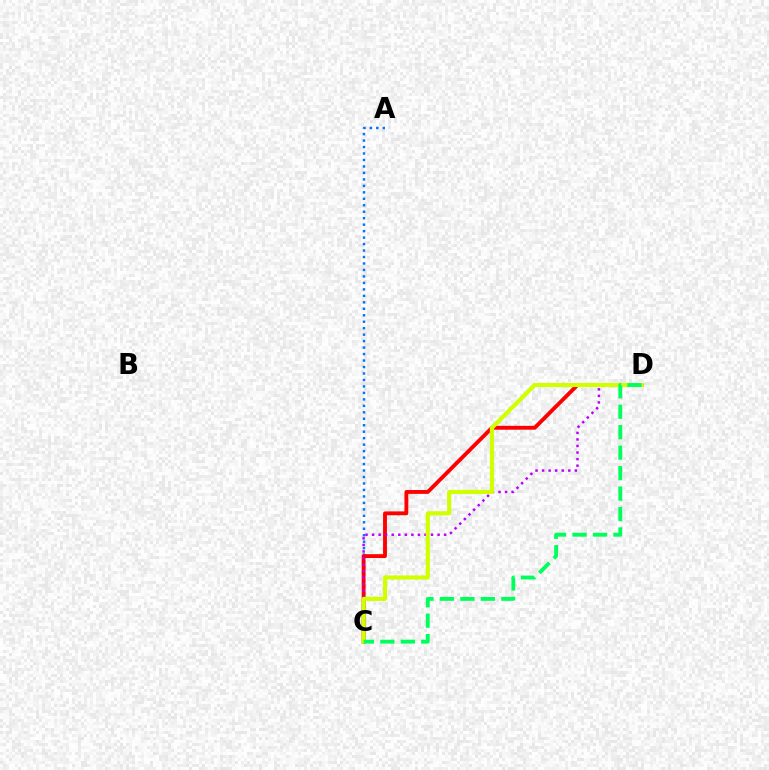{('A', 'C'): [{'color': '#0074ff', 'line_style': 'dotted', 'thickness': 1.76}], ('C', 'D'): [{'color': '#ff0000', 'line_style': 'solid', 'thickness': 2.78}, {'color': '#b900ff', 'line_style': 'dotted', 'thickness': 1.78}, {'color': '#d1ff00', 'line_style': 'solid', 'thickness': 2.98}, {'color': '#00ff5c', 'line_style': 'dashed', 'thickness': 2.78}]}